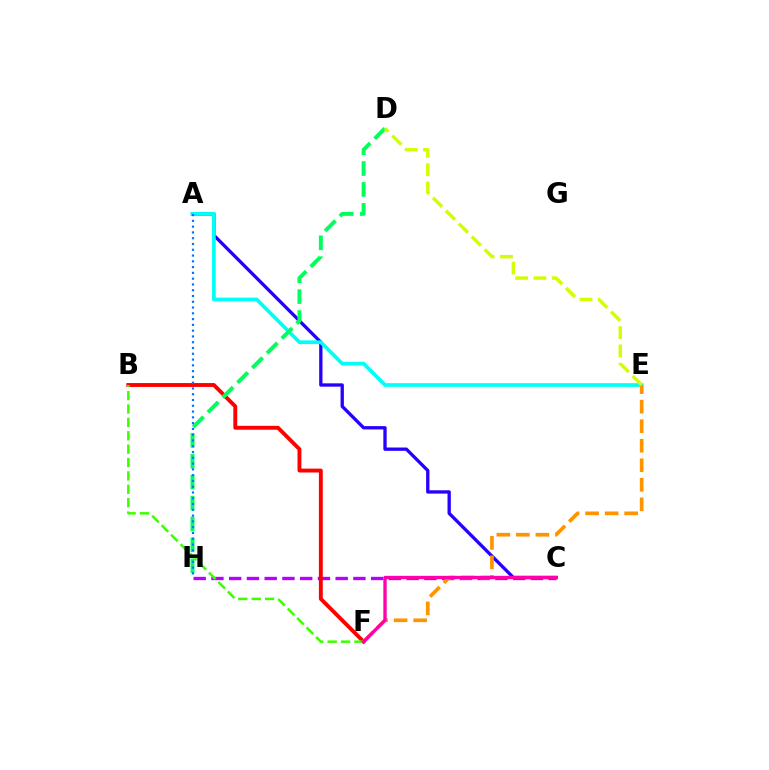{('A', 'C'): [{'color': '#2500ff', 'line_style': 'solid', 'thickness': 2.38}], ('C', 'H'): [{'color': '#b900ff', 'line_style': 'dashed', 'thickness': 2.41}], ('A', 'E'): [{'color': '#00fff6', 'line_style': 'solid', 'thickness': 2.66}], ('B', 'F'): [{'color': '#ff0000', 'line_style': 'solid', 'thickness': 2.8}, {'color': '#3dff00', 'line_style': 'dashed', 'thickness': 1.82}], ('E', 'F'): [{'color': '#ff9400', 'line_style': 'dashed', 'thickness': 2.65}], ('D', 'H'): [{'color': '#00ff5c', 'line_style': 'dashed', 'thickness': 2.84}], ('A', 'H'): [{'color': '#0074ff', 'line_style': 'dotted', 'thickness': 1.57}], ('D', 'E'): [{'color': '#d1ff00', 'line_style': 'dashed', 'thickness': 2.49}], ('C', 'F'): [{'color': '#ff00ac', 'line_style': 'solid', 'thickness': 2.4}]}